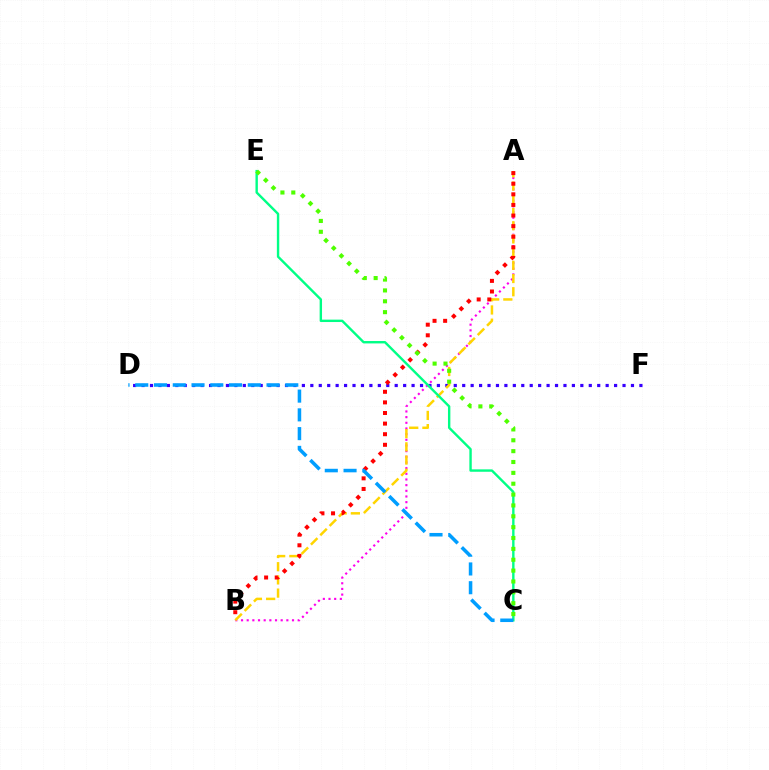{('D', 'F'): [{'color': '#3700ff', 'line_style': 'dotted', 'thickness': 2.29}], ('A', 'B'): [{'color': '#ff00ed', 'line_style': 'dotted', 'thickness': 1.54}, {'color': '#ffd500', 'line_style': 'dashed', 'thickness': 1.79}, {'color': '#ff0000', 'line_style': 'dotted', 'thickness': 2.88}], ('C', 'E'): [{'color': '#00ff86', 'line_style': 'solid', 'thickness': 1.72}, {'color': '#4fff00', 'line_style': 'dotted', 'thickness': 2.95}], ('C', 'D'): [{'color': '#009eff', 'line_style': 'dashed', 'thickness': 2.55}]}